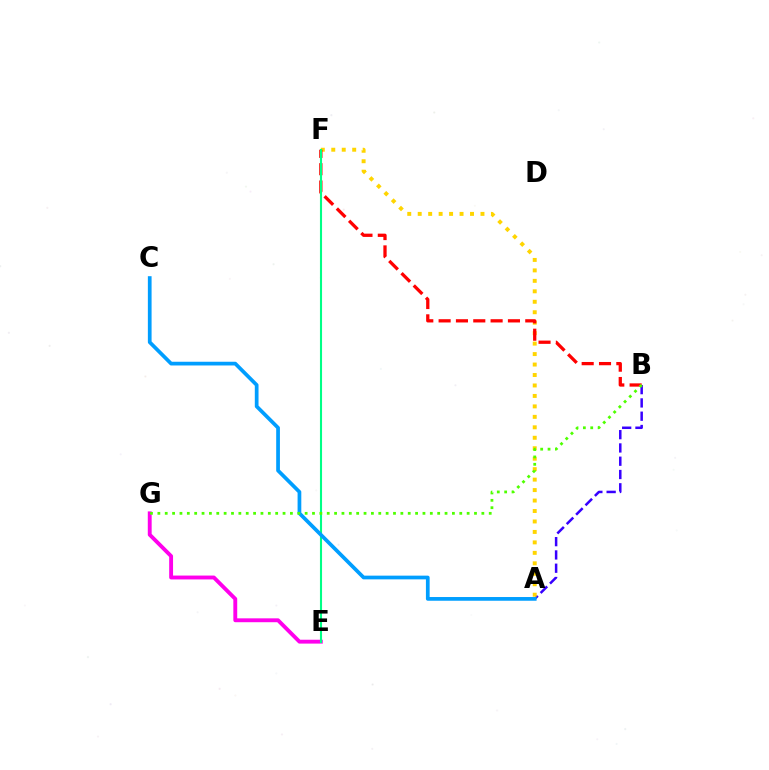{('A', 'B'): [{'color': '#3700ff', 'line_style': 'dashed', 'thickness': 1.8}], ('A', 'F'): [{'color': '#ffd500', 'line_style': 'dotted', 'thickness': 2.84}], ('E', 'G'): [{'color': '#ff00ed', 'line_style': 'solid', 'thickness': 2.79}], ('B', 'F'): [{'color': '#ff0000', 'line_style': 'dashed', 'thickness': 2.35}], ('E', 'F'): [{'color': '#00ff86', 'line_style': 'solid', 'thickness': 1.51}], ('A', 'C'): [{'color': '#009eff', 'line_style': 'solid', 'thickness': 2.68}], ('B', 'G'): [{'color': '#4fff00', 'line_style': 'dotted', 'thickness': 2.0}]}